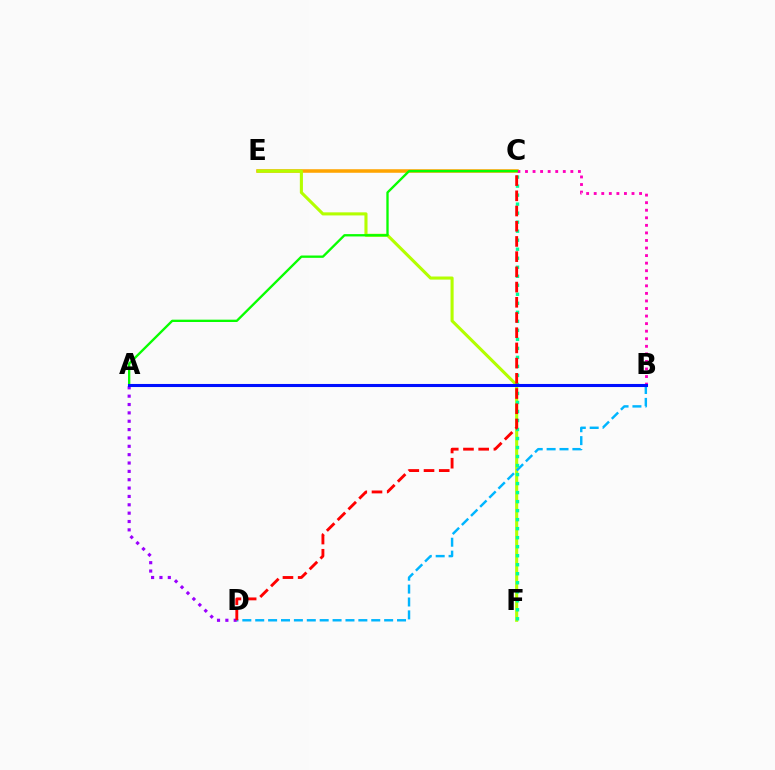{('A', 'D'): [{'color': '#9b00ff', 'line_style': 'dotted', 'thickness': 2.27}], ('C', 'E'): [{'color': '#ffa500', 'line_style': 'solid', 'thickness': 2.55}], ('E', 'F'): [{'color': '#b3ff00', 'line_style': 'solid', 'thickness': 2.22}], ('B', 'C'): [{'color': '#ff00bd', 'line_style': 'dotted', 'thickness': 2.05}], ('B', 'D'): [{'color': '#00b5ff', 'line_style': 'dashed', 'thickness': 1.75}], ('C', 'F'): [{'color': '#00ff9d', 'line_style': 'dotted', 'thickness': 2.45}], ('C', 'D'): [{'color': '#ff0000', 'line_style': 'dashed', 'thickness': 2.07}], ('A', 'C'): [{'color': '#08ff00', 'line_style': 'solid', 'thickness': 1.68}], ('A', 'B'): [{'color': '#0010ff', 'line_style': 'solid', 'thickness': 2.21}]}